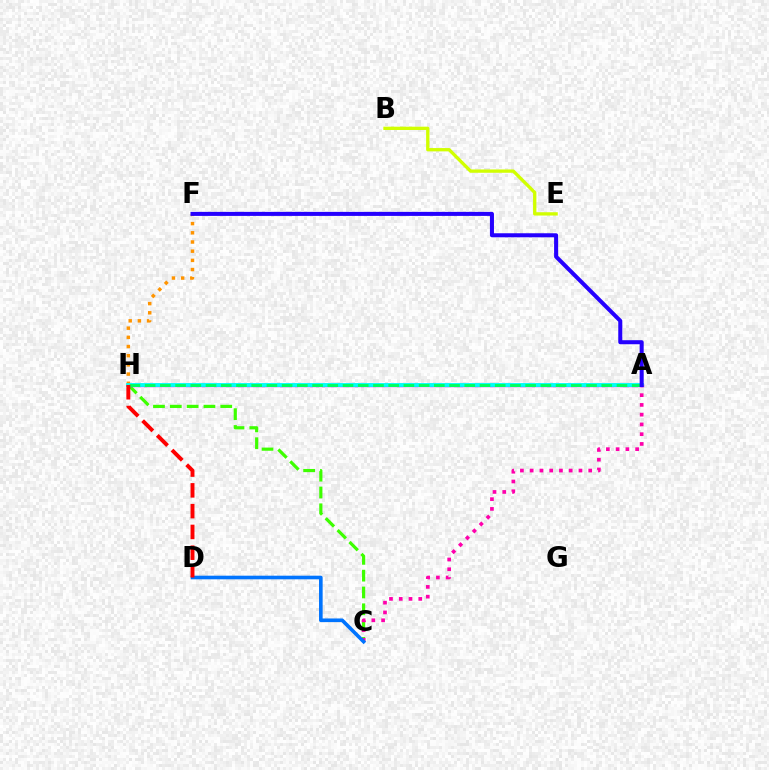{('C', 'H'): [{'color': '#3dff00', 'line_style': 'dashed', 'thickness': 2.28}], ('A', 'H'): [{'color': '#b900ff', 'line_style': 'solid', 'thickness': 2.41}, {'color': '#00fff6', 'line_style': 'solid', 'thickness': 2.75}, {'color': '#00ff5c', 'line_style': 'dashed', 'thickness': 2.07}], ('F', 'H'): [{'color': '#ff9400', 'line_style': 'dotted', 'thickness': 2.5}], ('B', 'E'): [{'color': '#d1ff00', 'line_style': 'solid', 'thickness': 2.39}], ('A', 'C'): [{'color': '#ff00ac', 'line_style': 'dotted', 'thickness': 2.65}], ('C', 'D'): [{'color': '#0074ff', 'line_style': 'solid', 'thickness': 2.6}], ('D', 'H'): [{'color': '#ff0000', 'line_style': 'dashed', 'thickness': 2.82}], ('A', 'F'): [{'color': '#2500ff', 'line_style': 'solid', 'thickness': 2.91}]}